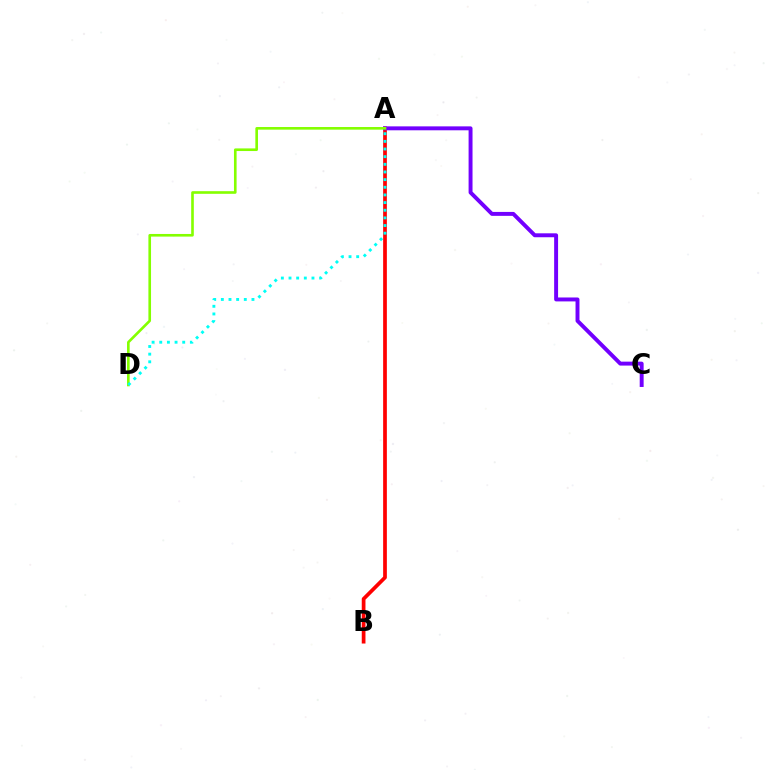{('A', 'B'): [{'color': '#ff0000', 'line_style': 'solid', 'thickness': 2.68}], ('A', 'C'): [{'color': '#7200ff', 'line_style': 'solid', 'thickness': 2.83}], ('A', 'D'): [{'color': '#84ff00', 'line_style': 'solid', 'thickness': 1.9}, {'color': '#00fff6', 'line_style': 'dotted', 'thickness': 2.08}]}